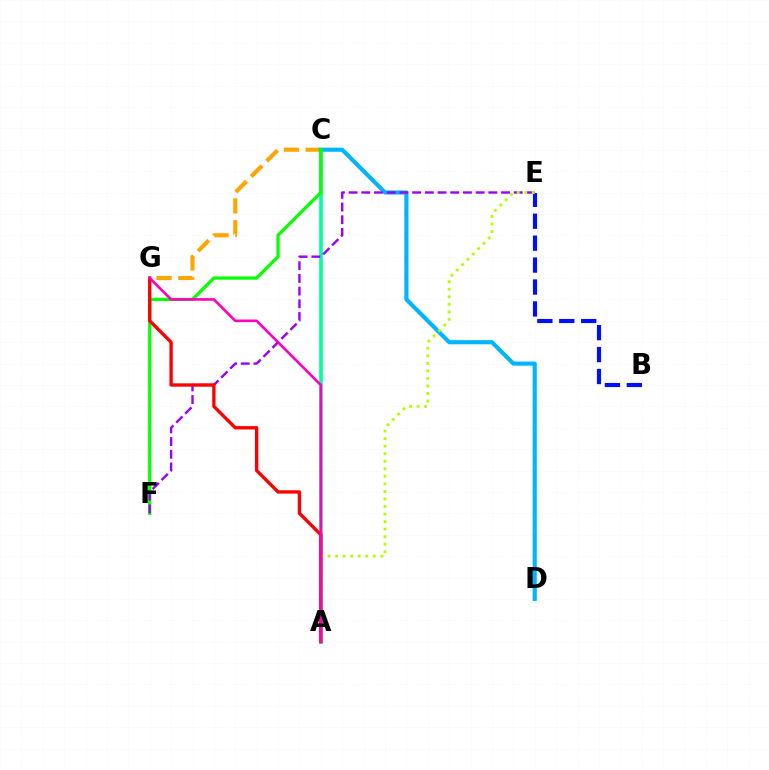{('A', 'C'): [{'color': '#00ff9d', 'line_style': 'solid', 'thickness': 2.6}], ('C', 'G'): [{'color': '#ffa500', 'line_style': 'dashed', 'thickness': 2.96}], ('C', 'D'): [{'color': '#00b5ff', 'line_style': 'solid', 'thickness': 2.97}], ('C', 'F'): [{'color': '#08ff00', 'line_style': 'solid', 'thickness': 2.34}], ('B', 'E'): [{'color': '#0010ff', 'line_style': 'dashed', 'thickness': 2.98}], ('E', 'F'): [{'color': '#9b00ff', 'line_style': 'dashed', 'thickness': 1.73}], ('A', 'E'): [{'color': '#b3ff00', 'line_style': 'dotted', 'thickness': 2.05}], ('A', 'G'): [{'color': '#ff0000', 'line_style': 'solid', 'thickness': 2.42}, {'color': '#ff00bd', 'line_style': 'solid', 'thickness': 1.9}]}